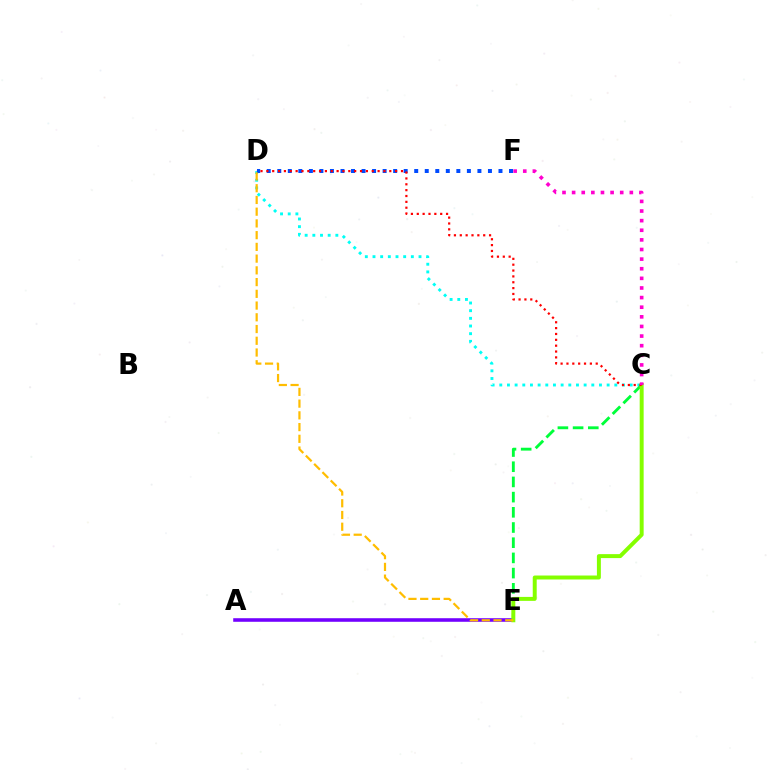{('C', 'D'): [{'color': '#00fff6', 'line_style': 'dotted', 'thickness': 2.08}, {'color': '#ff0000', 'line_style': 'dotted', 'thickness': 1.59}], ('C', 'E'): [{'color': '#00ff39', 'line_style': 'dashed', 'thickness': 2.06}, {'color': '#84ff00', 'line_style': 'solid', 'thickness': 2.85}], ('A', 'E'): [{'color': '#7200ff', 'line_style': 'solid', 'thickness': 2.57}], ('D', 'F'): [{'color': '#004bff', 'line_style': 'dotted', 'thickness': 2.86}], ('D', 'E'): [{'color': '#ffbd00', 'line_style': 'dashed', 'thickness': 1.59}], ('C', 'F'): [{'color': '#ff00cf', 'line_style': 'dotted', 'thickness': 2.61}]}